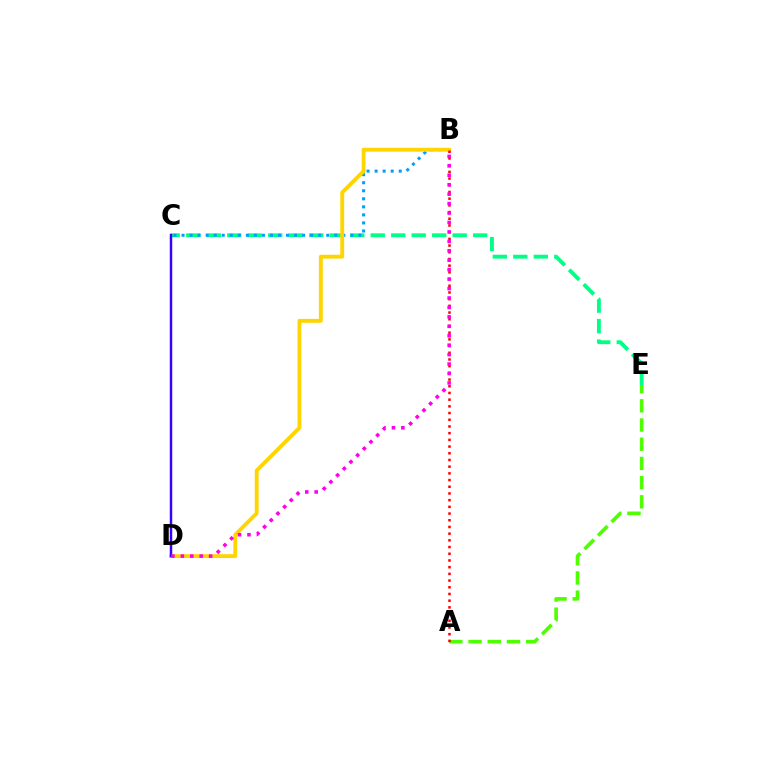{('C', 'E'): [{'color': '#00ff86', 'line_style': 'dashed', 'thickness': 2.78}], ('B', 'C'): [{'color': '#009eff', 'line_style': 'dotted', 'thickness': 2.18}], ('B', 'D'): [{'color': '#ffd500', 'line_style': 'solid', 'thickness': 2.78}, {'color': '#ff00ed', 'line_style': 'dotted', 'thickness': 2.56}], ('A', 'E'): [{'color': '#4fff00', 'line_style': 'dashed', 'thickness': 2.61}], ('A', 'B'): [{'color': '#ff0000', 'line_style': 'dotted', 'thickness': 1.82}], ('C', 'D'): [{'color': '#3700ff', 'line_style': 'solid', 'thickness': 1.78}]}